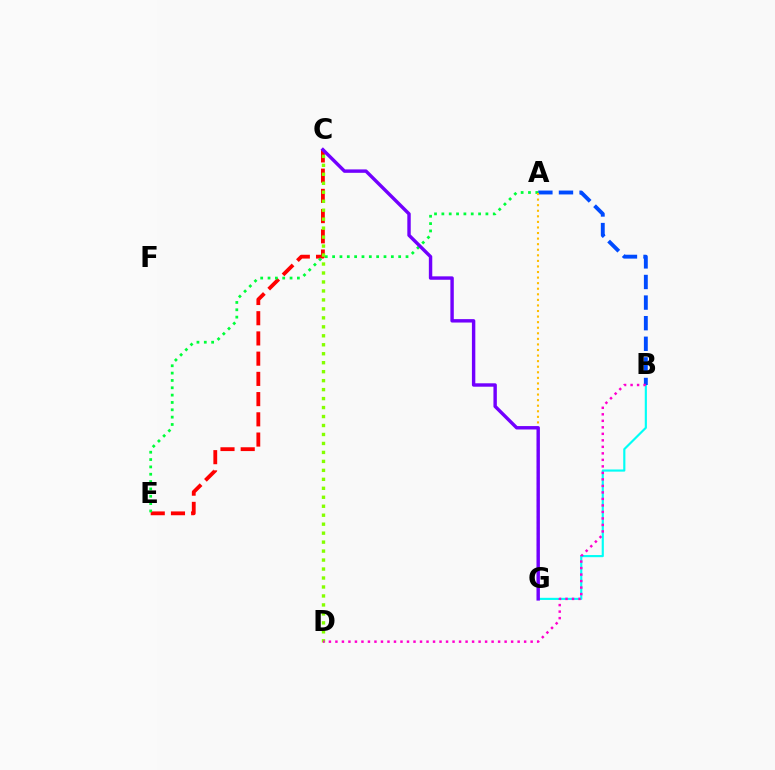{('B', 'G'): [{'color': '#00fff6', 'line_style': 'solid', 'thickness': 1.55}], ('C', 'E'): [{'color': '#ff0000', 'line_style': 'dashed', 'thickness': 2.75}], ('C', 'D'): [{'color': '#84ff00', 'line_style': 'dotted', 'thickness': 2.44}], ('A', 'B'): [{'color': '#004bff', 'line_style': 'dashed', 'thickness': 2.8}], ('A', 'E'): [{'color': '#00ff39', 'line_style': 'dotted', 'thickness': 1.99}], ('B', 'D'): [{'color': '#ff00cf', 'line_style': 'dotted', 'thickness': 1.77}], ('A', 'G'): [{'color': '#ffbd00', 'line_style': 'dotted', 'thickness': 1.51}], ('C', 'G'): [{'color': '#7200ff', 'line_style': 'solid', 'thickness': 2.46}]}